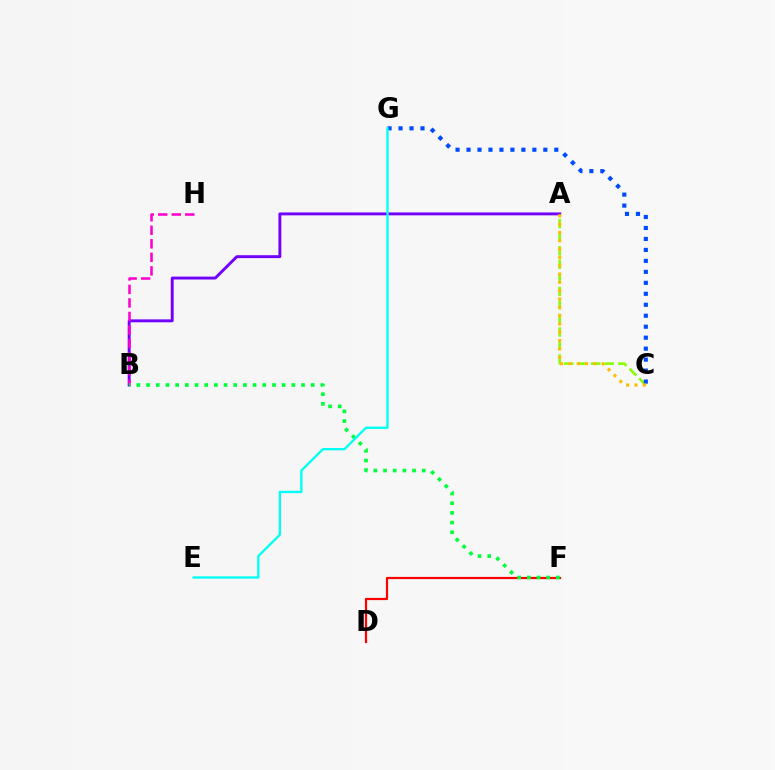{('A', 'C'): [{'color': '#84ff00', 'line_style': 'dashed', 'thickness': 1.84}, {'color': '#ffbd00', 'line_style': 'dotted', 'thickness': 2.26}], ('D', 'F'): [{'color': '#ff0000', 'line_style': 'solid', 'thickness': 1.59}], ('A', 'B'): [{'color': '#7200ff', 'line_style': 'solid', 'thickness': 2.1}], ('C', 'G'): [{'color': '#004bff', 'line_style': 'dotted', 'thickness': 2.98}], ('B', 'H'): [{'color': '#ff00cf', 'line_style': 'dashed', 'thickness': 1.84}], ('B', 'F'): [{'color': '#00ff39', 'line_style': 'dotted', 'thickness': 2.63}], ('E', 'G'): [{'color': '#00fff6', 'line_style': 'solid', 'thickness': 1.67}]}